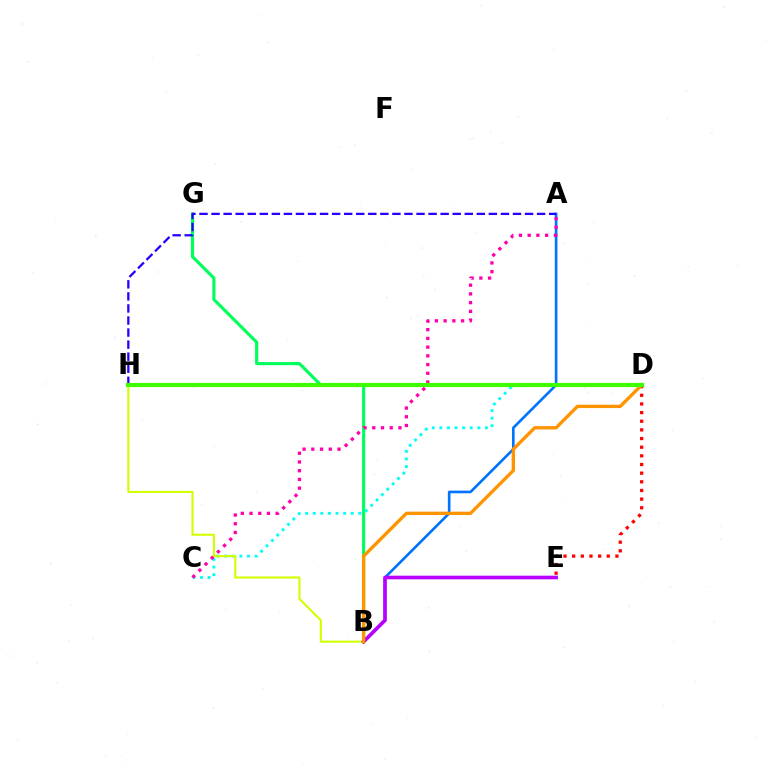{('B', 'G'): [{'color': '#00ff5c', 'line_style': 'solid', 'thickness': 2.26}], ('D', 'E'): [{'color': '#ff0000', 'line_style': 'dotted', 'thickness': 2.35}], ('C', 'D'): [{'color': '#00fff6', 'line_style': 'dotted', 'thickness': 2.06}], ('B', 'H'): [{'color': '#d1ff00', 'line_style': 'solid', 'thickness': 1.52}], ('A', 'B'): [{'color': '#0074ff', 'line_style': 'solid', 'thickness': 1.9}], ('A', 'H'): [{'color': '#2500ff', 'line_style': 'dashed', 'thickness': 1.64}], ('A', 'C'): [{'color': '#ff00ac', 'line_style': 'dotted', 'thickness': 2.37}], ('B', 'E'): [{'color': '#b900ff', 'line_style': 'solid', 'thickness': 2.62}], ('B', 'D'): [{'color': '#ff9400', 'line_style': 'solid', 'thickness': 2.41}], ('D', 'H'): [{'color': '#3dff00', 'line_style': 'solid', 'thickness': 2.98}]}